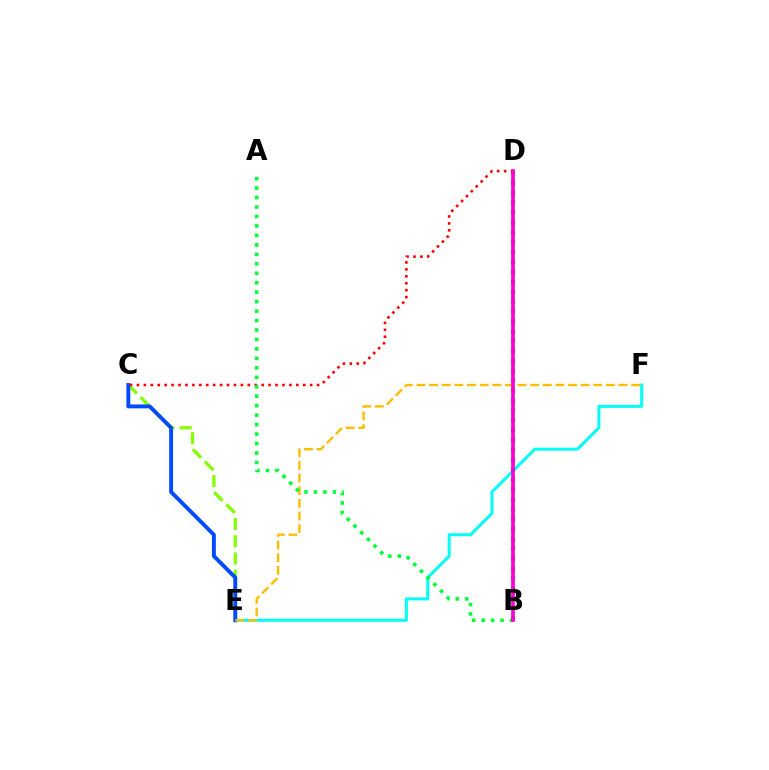{('C', 'E'): [{'color': '#84ff00', 'line_style': 'dashed', 'thickness': 2.34}, {'color': '#004bff', 'line_style': 'solid', 'thickness': 2.82}], ('E', 'F'): [{'color': '#00fff6', 'line_style': 'solid', 'thickness': 2.15}, {'color': '#ffbd00', 'line_style': 'dashed', 'thickness': 1.72}], ('C', 'D'): [{'color': '#ff0000', 'line_style': 'dotted', 'thickness': 1.88}], ('B', 'D'): [{'color': '#7200ff', 'line_style': 'dotted', 'thickness': 2.69}, {'color': '#ff00cf', 'line_style': 'solid', 'thickness': 2.64}], ('A', 'B'): [{'color': '#00ff39', 'line_style': 'dotted', 'thickness': 2.57}]}